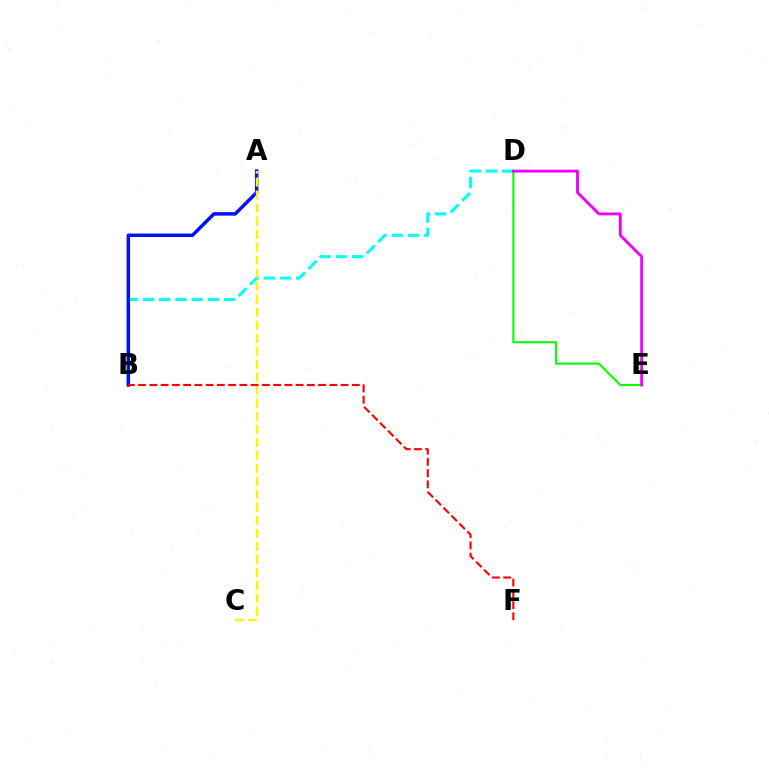{('B', 'D'): [{'color': '#00fff6', 'line_style': 'dashed', 'thickness': 2.2}], ('A', 'B'): [{'color': '#0010ff', 'line_style': 'solid', 'thickness': 2.49}], ('A', 'C'): [{'color': '#fcf500', 'line_style': 'dashed', 'thickness': 1.77}], ('D', 'E'): [{'color': '#08ff00', 'line_style': 'solid', 'thickness': 1.51}, {'color': '#ee00ff', 'line_style': 'solid', 'thickness': 2.07}], ('B', 'F'): [{'color': '#ff0000', 'line_style': 'dashed', 'thickness': 1.53}]}